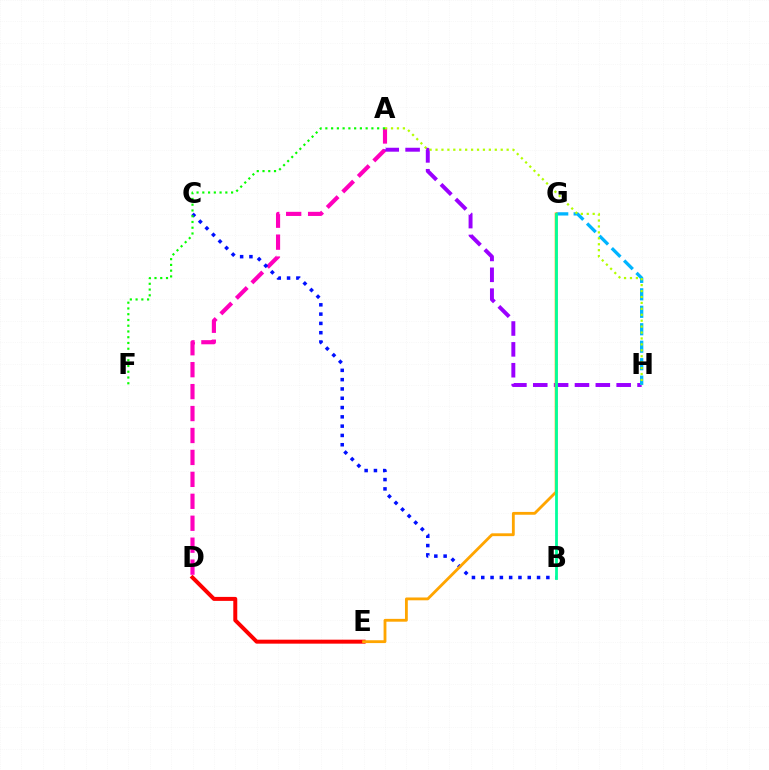{('D', 'E'): [{'color': '#ff0000', 'line_style': 'solid', 'thickness': 2.86}], ('A', 'H'): [{'color': '#9b00ff', 'line_style': 'dashed', 'thickness': 2.83}, {'color': '#b3ff00', 'line_style': 'dotted', 'thickness': 1.61}], ('A', 'D'): [{'color': '#ff00bd', 'line_style': 'dashed', 'thickness': 2.98}], ('G', 'H'): [{'color': '#00b5ff', 'line_style': 'dashed', 'thickness': 2.37}], ('B', 'C'): [{'color': '#0010ff', 'line_style': 'dotted', 'thickness': 2.53}], ('A', 'F'): [{'color': '#08ff00', 'line_style': 'dotted', 'thickness': 1.56}], ('E', 'G'): [{'color': '#ffa500', 'line_style': 'solid', 'thickness': 2.04}], ('B', 'G'): [{'color': '#00ff9d', 'line_style': 'solid', 'thickness': 2.0}]}